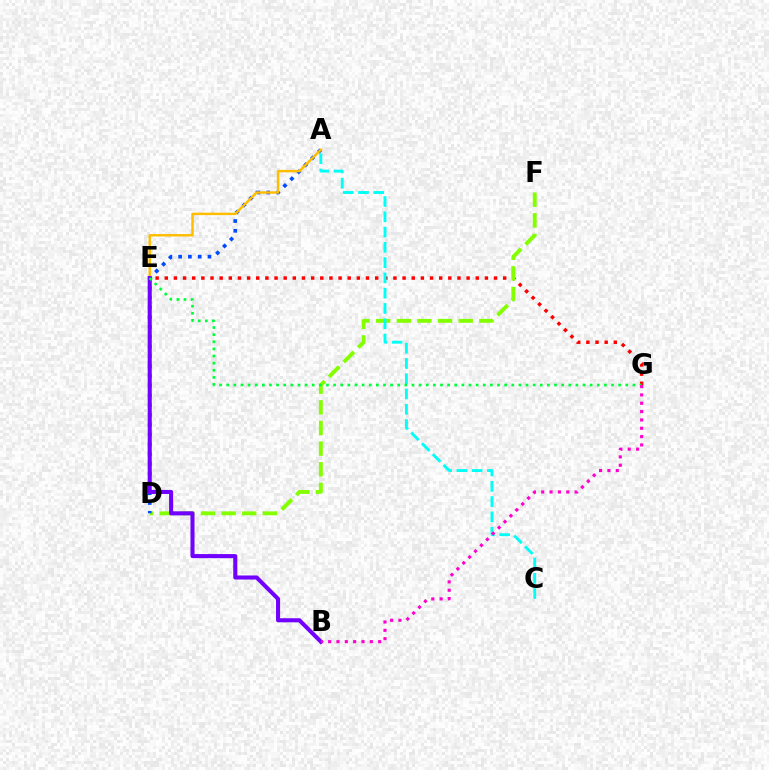{('E', 'G'): [{'color': '#ff0000', 'line_style': 'dotted', 'thickness': 2.49}, {'color': '#00ff39', 'line_style': 'dotted', 'thickness': 1.94}], ('D', 'F'): [{'color': '#84ff00', 'line_style': 'dashed', 'thickness': 2.8}], ('A', 'D'): [{'color': '#004bff', 'line_style': 'dotted', 'thickness': 2.66}], ('A', 'E'): [{'color': '#ffbd00', 'line_style': 'solid', 'thickness': 1.76}], ('B', 'E'): [{'color': '#7200ff', 'line_style': 'solid', 'thickness': 2.93}], ('A', 'C'): [{'color': '#00fff6', 'line_style': 'dashed', 'thickness': 2.08}], ('B', 'G'): [{'color': '#ff00cf', 'line_style': 'dotted', 'thickness': 2.27}]}